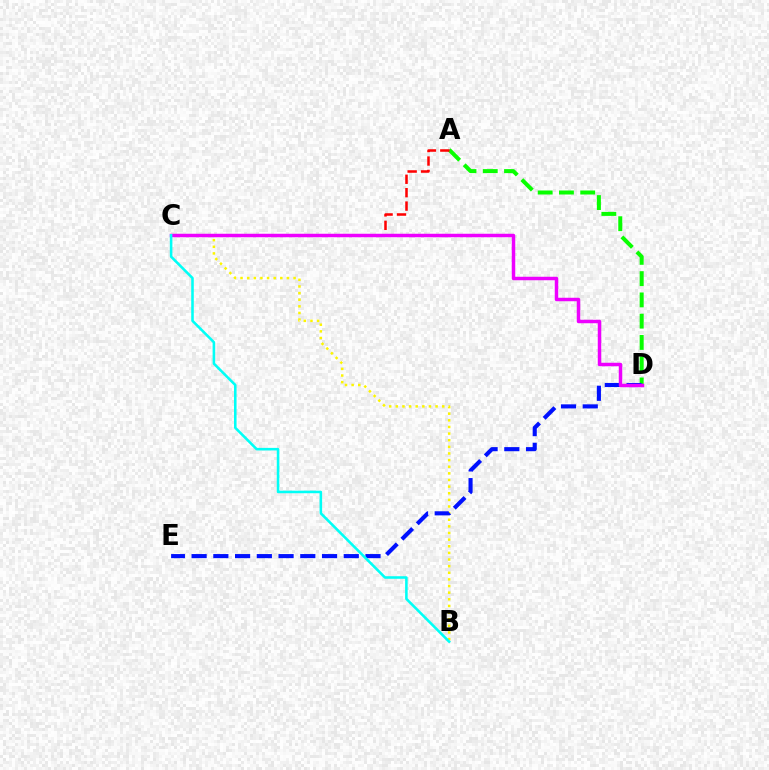{('B', 'C'): [{'color': '#fcf500', 'line_style': 'dotted', 'thickness': 1.8}, {'color': '#00fff6', 'line_style': 'solid', 'thickness': 1.84}], ('A', 'D'): [{'color': '#08ff00', 'line_style': 'dashed', 'thickness': 2.89}], ('D', 'E'): [{'color': '#0010ff', 'line_style': 'dashed', 'thickness': 2.95}], ('A', 'C'): [{'color': '#ff0000', 'line_style': 'dashed', 'thickness': 1.82}], ('C', 'D'): [{'color': '#ee00ff', 'line_style': 'solid', 'thickness': 2.51}]}